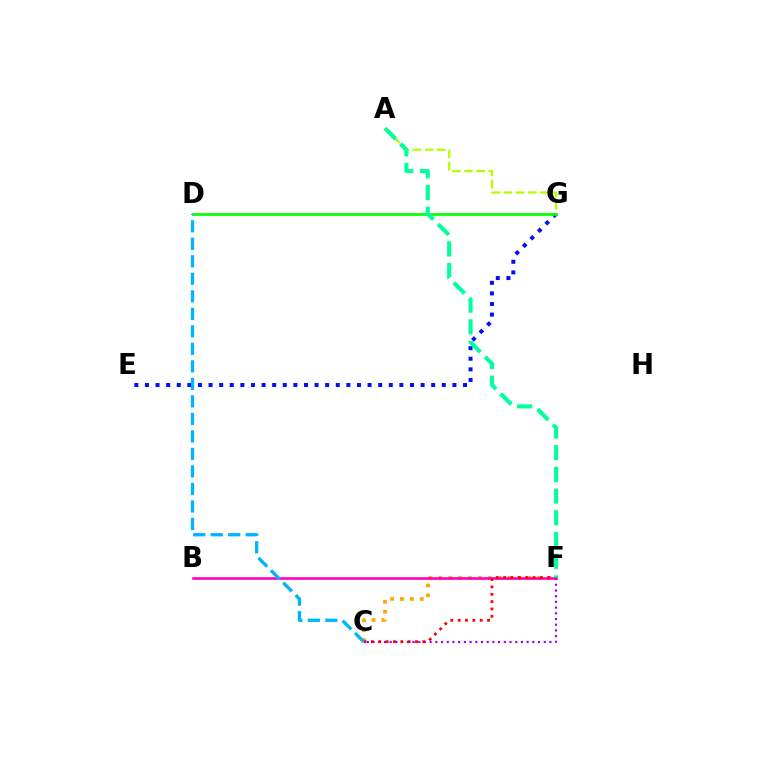{('C', 'F'): [{'color': '#9b00ff', 'line_style': 'dotted', 'thickness': 1.55}, {'color': '#ffa500', 'line_style': 'dotted', 'thickness': 2.69}, {'color': '#ff0000', 'line_style': 'dotted', 'thickness': 2.0}], ('A', 'G'): [{'color': '#b3ff00', 'line_style': 'dashed', 'thickness': 1.65}], ('E', 'G'): [{'color': '#0010ff', 'line_style': 'dotted', 'thickness': 2.88}], ('B', 'F'): [{'color': '#ff00bd', 'line_style': 'solid', 'thickness': 1.89}], ('D', 'G'): [{'color': '#08ff00', 'line_style': 'solid', 'thickness': 1.97}], ('A', 'F'): [{'color': '#00ff9d', 'line_style': 'dashed', 'thickness': 2.95}], ('C', 'D'): [{'color': '#00b5ff', 'line_style': 'dashed', 'thickness': 2.38}]}